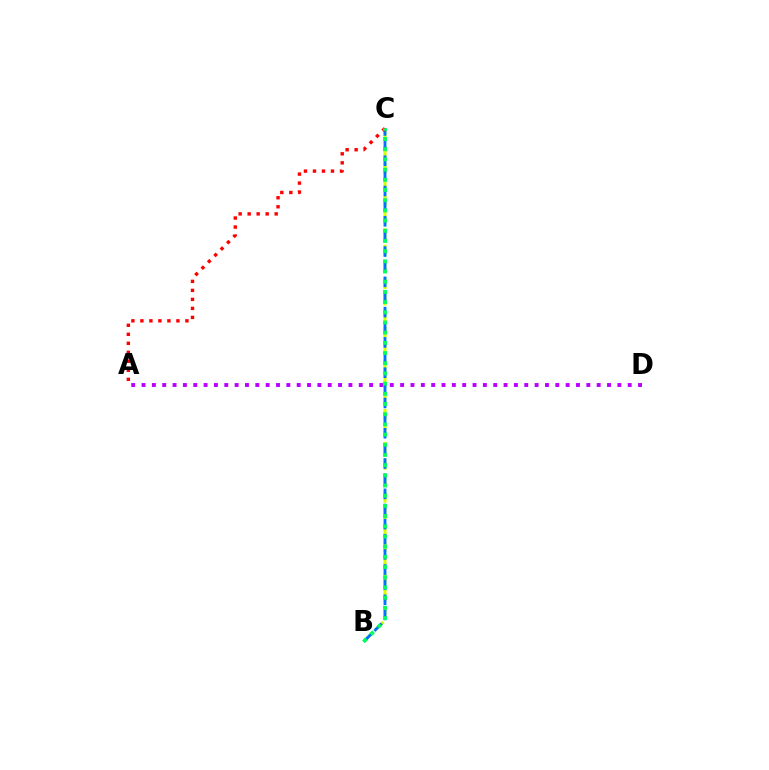{('A', 'D'): [{'color': '#b900ff', 'line_style': 'dotted', 'thickness': 2.81}], ('B', 'C'): [{'color': '#d1ff00', 'line_style': 'dashed', 'thickness': 2.23}, {'color': '#0074ff', 'line_style': 'dashed', 'thickness': 2.06}, {'color': '#00ff5c', 'line_style': 'dotted', 'thickness': 2.77}], ('A', 'C'): [{'color': '#ff0000', 'line_style': 'dotted', 'thickness': 2.45}]}